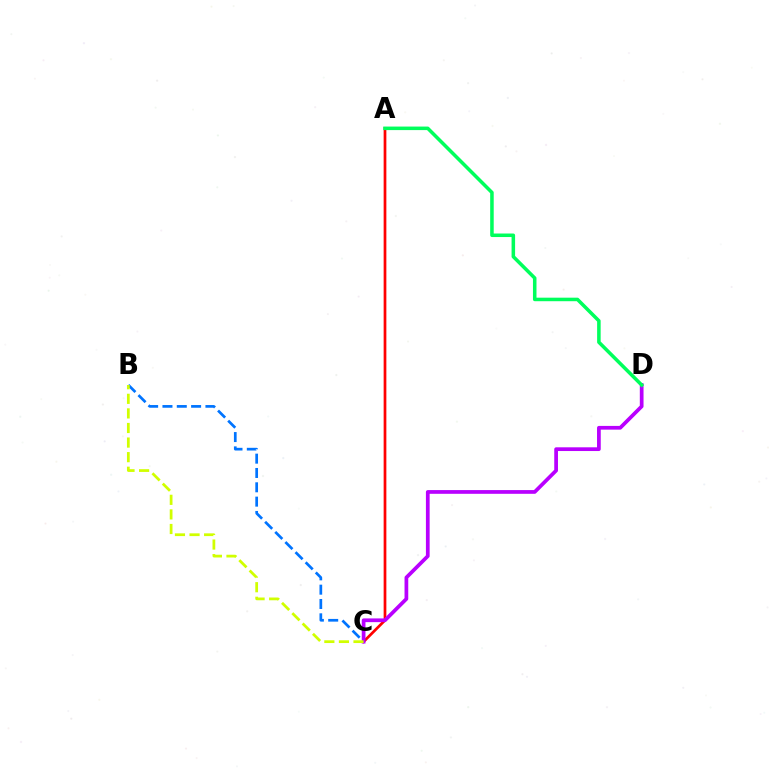{('A', 'C'): [{'color': '#ff0000', 'line_style': 'solid', 'thickness': 1.96}], ('B', 'C'): [{'color': '#0074ff', 'line_style': 'dashed', 'thickness': 1.95}, {'color': '#d1ff00', 'line_style': 'dashed', 'thickness': 1.98}], ('C', 'D'): [{'color': '#b900ff', 'line_style': 'solid', 'thickness': 2.68}], ('A', 'D'): [{'color': '#00ff5c', 'line_style': 'solid', 'thickness': 2.54}]}